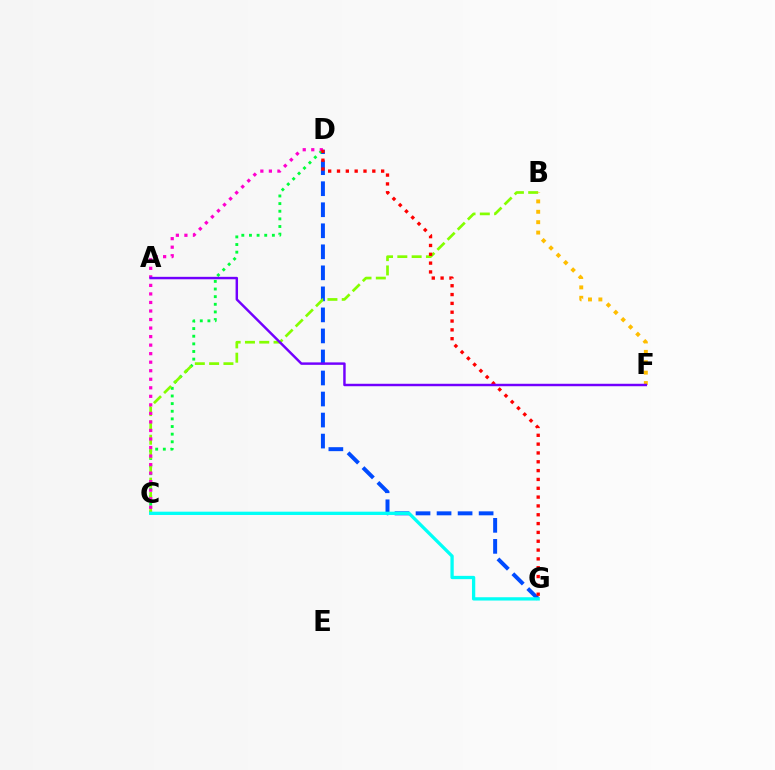{('D', 'G'): [{'color': '#004bff', 'line_style': 'dashed', 'thickness': 2.86}, {'color': '#ff0000', 'line_style': 'dotted', 'thickness': 2.4}], ('C', 'D'): [{'color': '#00ff39', 'line_style': 'dotted', 'thickness': 2.07}, {'color': '#ff00cf', 'line_style': 'dotted', 'thickness': 2.32}], ('B', 'C'): [{'color': '#84ff00', 'line_style': 'dashed', 'thickness': 1.94}], ('B', 'F'): [{'color': '#ffbd00', 'line_style': 'dotted', 'thickness': 2.82}], ('A', 'F'): [{'color': '#7200ff', 'line_style': 'solid', 'thickness': 1.77}], ('C', 'G'): [{'color': '#00fff6', 'line_style': 'solid', 'thickness': 2.37}]}